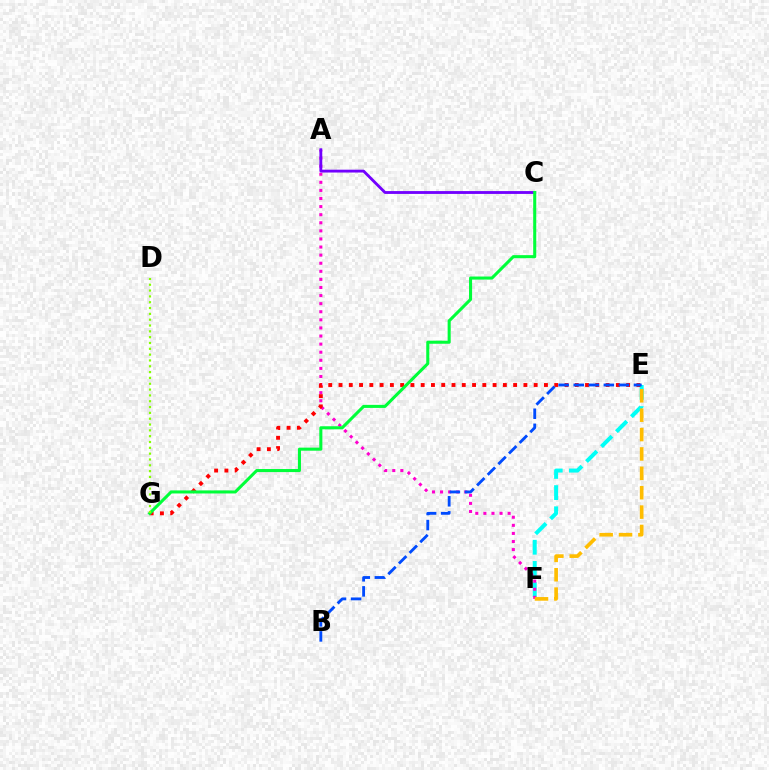{('E', 'F'): [{'color': '#00fff6', 'line_style': 'dashed', 'thickness': 2.88}, {'color': '#ffbd00', 'line_style': 'dashed', 'thickness': 2.63}], ('A', 'F'): [{'color': '#ff00cf', 'line_style': 'dotted', 'thickness': 2.2}], ('A', 'C'): [{'color': '#7200ff', 'line_style': 'solid', 'thickness': 2.04}], ('E', 'G'): [{'color': '#ff0000', 'line_style': 'dotted', 'thickness': 2.79}], ('B', 'E'): [{'color': '#004bff', 'line_style': 'dashed', 'thickness': 2.05}], ('C', 'G'): [{'color': '#00ff39', 'line_style': 'solid', 'thickness': 2.2}], ('D', 'G'): [{'color': '#84ff00', 'line_style': 'dotted', 'thickness': 1.58}]}